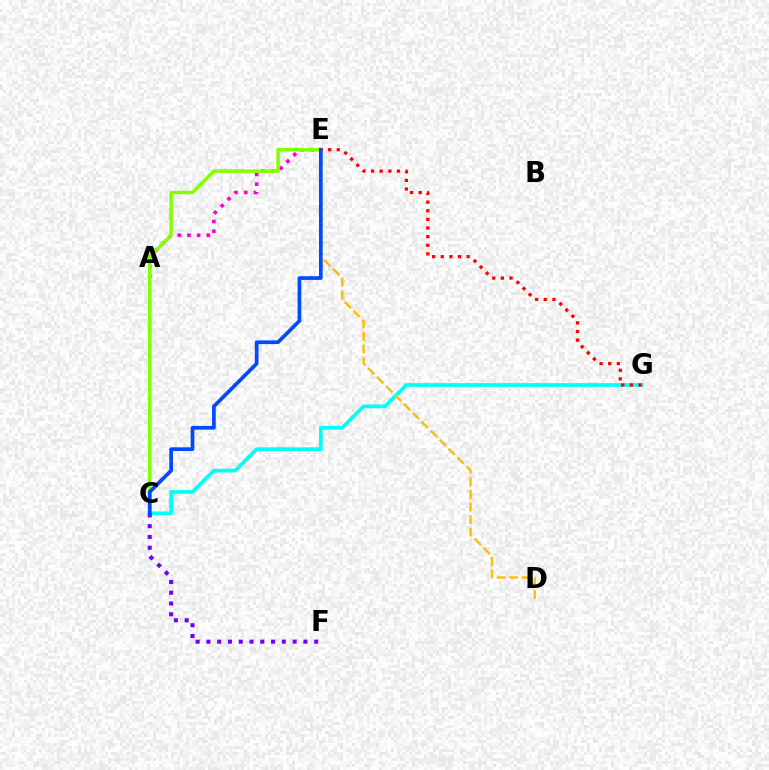{('A', 'E'): [{'color': '#ff00cf', 'line_style': 'dotted', 'thickness': 2.63}], ('C', 'G'): [{'color': '#00fff6', 'line_style': 'solid', 'thickness': 2.68}], ('A', 'C'): [{'color': '#00ff39', 'line_style': 'solid', 'thickness': 1.67}], ('C', 'E'): [{'color': '#84ff00', 'line_style': 'solid', 'thickness': 2.49}, {'color': '#004bff', 'line_style': 'solid', 'thickness': 2.67}], ('C', 'F'): [{'color': '#7200ff', 'line_style': 'dotted', 'thickness': 2.93}], ('D', 'E'): [{'color': '#ffbd00', 'line_style': 'dashed', 'thickness': 1.72}], ('E', 'G'): [{'color': '#ff0000', 'line_style': 'dotted', 'thickness': 2.34}]}